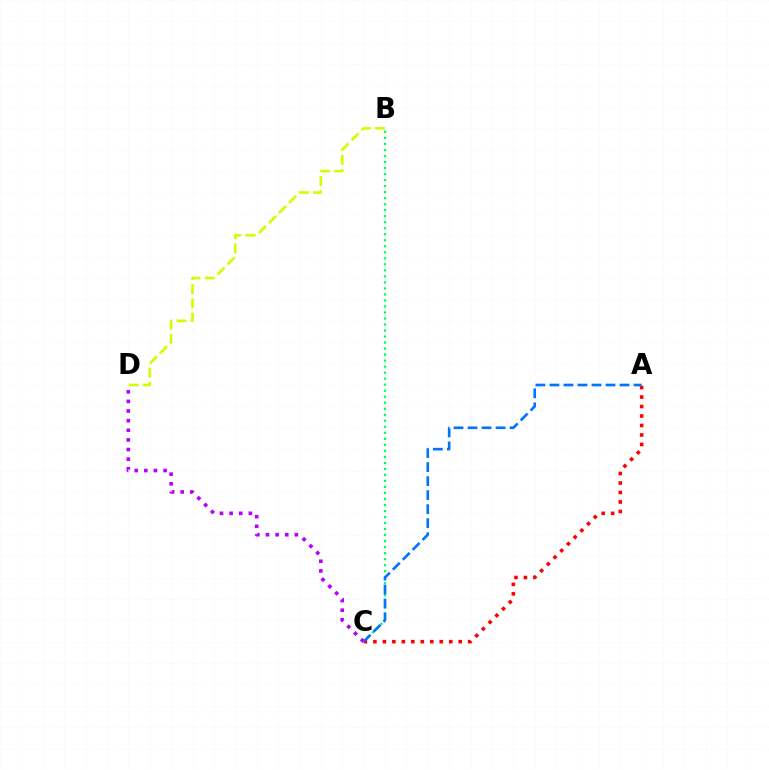{('B', 'C'): [{'color': '#00ff5c', 'line_style': 'dotted', 'thickness': 1.63}], ('B', 'D'): [{'color': '#d1ff00', 'line_style': 'dashed', 'thickness': 1.93}], ('A', 'C'): [{'color': '#ff0000', 'line_style': 'dotted', 'thickness': 2.58}, {'color': '#0074ff', 'line_style': 'dashed', 'thickness': 1.9}], ('C', 'D'): [{'color': '#b900ff', 'line_style': 'dotted', 'thickness': 2.62}]}